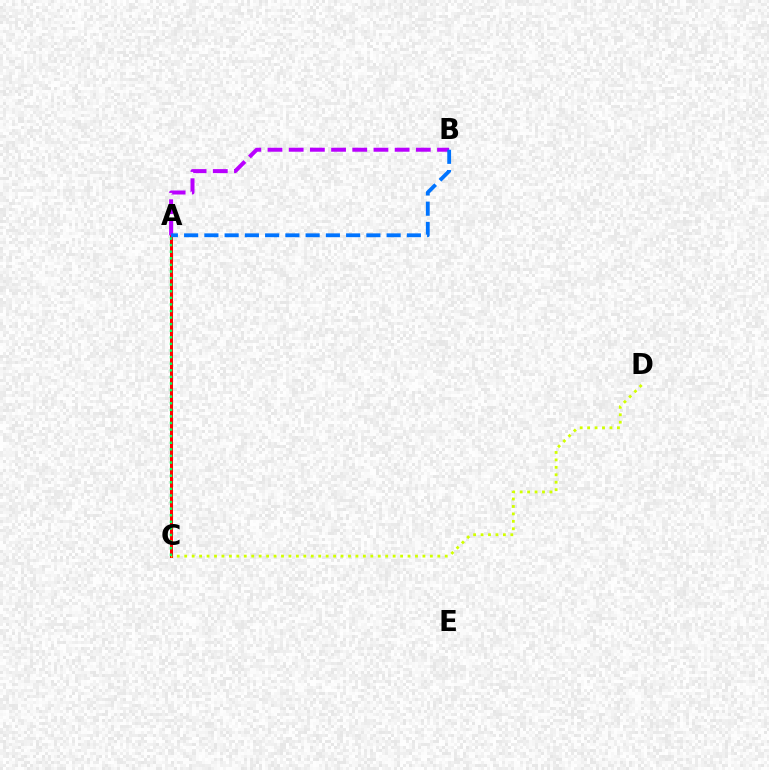{('A', 'C'): [{'color': '#ff0000', 'line_style': 'solid', 'thickness': 2.17}, {'color': '#00ff5c', 'line_style': 'dotted', 'thickness': 1.79}], ('A', 'B'): [{'color': '#b900ff', 'line_style': 'dashed', 'thickness': 2.88}, {'color': '#0074ff', 'line_style': 'dashed', 'thickness': 2.75}], ('C', 'D'): [{'color': '#d1ff00', 'line_style': 'dotted', 'thickness': 2.02}]}